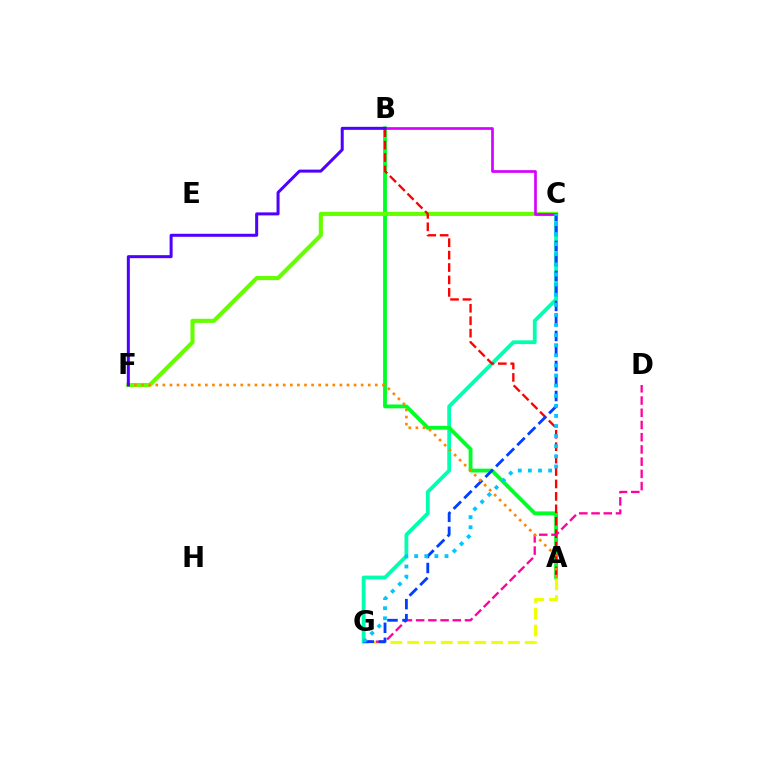{('C', 'G'): [{'color': '#00ffaf', 'line_style': 'solid', 'thickness': 2.73}, {'color': '#003fff', 'line_style': 'dashed', 'thickness': 2.04}, {'color': '#00c7ff', 'line_style': 'dotted', 'thickness': 2.75}], ('A', 'B'): [{'color': '#00ff27', 'line_style': 'solid', 'thickness': 2.76}, {'color': '#ff0000', 'line_style': 'dashed', 'thickness': 1.69}], ('C', 'F'): [{'color': '#66ff00', 'line_style': 'solid', 'thickness': 2.96}], ('A', 'G'): [{'color': '#eeff00', 'line_style': 'dashed', 'thickness': 2.28}], ('D', 'G'): [{'color': '#ff00a0', 'line_style': 'dashed', 'thickness': 1.66}], ('A', 'F'): [{'color': '#ff8800', 'line_style': 'dotted', 'thickness': 1.92}], ('B', 'C'): [{'color': '#d600ff', 'line_style': 'solid', 'thickness': 1.93}], ('B', 'F'): [{'color': '#4f00ff', 'line_style': 'solid', 'thickness': 2.17}]}